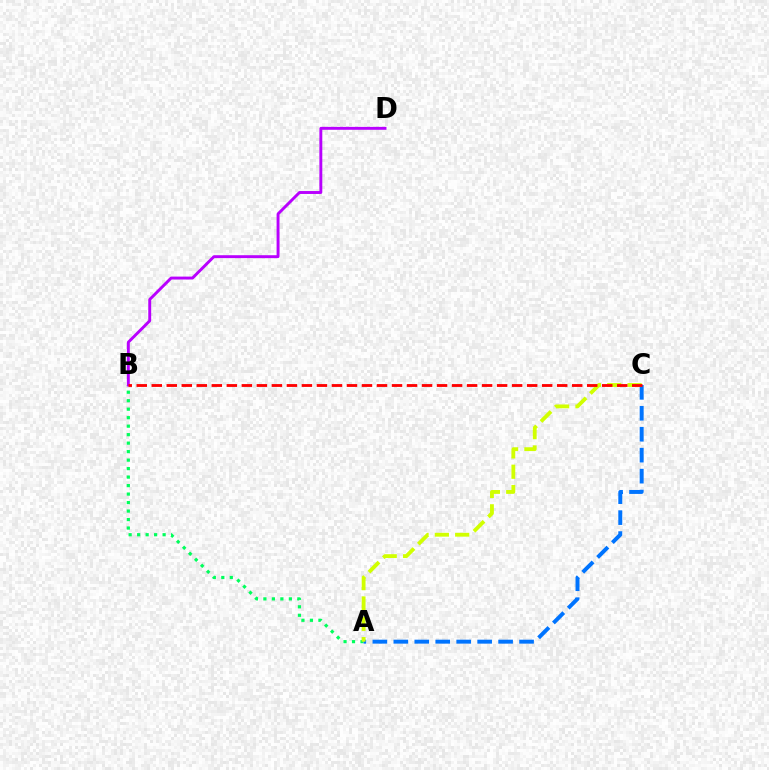{('A', 'B'): [{'color': '#00ff5c', 'line_style': 'dotted', 'thickness': 2.31}], ('A', 'C'): [{'color': '#0074ff', 'line_style': 'dashed', 'thickness': 2.85}, {'color': '#d1ff00', 'line_style': 'dashed', 'thickness': 2.76}], ('B', 'D'): [{'color': '#b900ff', 'line_style': 'solid', 'thickness': 2.1}], ('B', 'C'): [{'color': '#ff0000', 'line_style': 'dashed', 'thickness': 2.04}]}